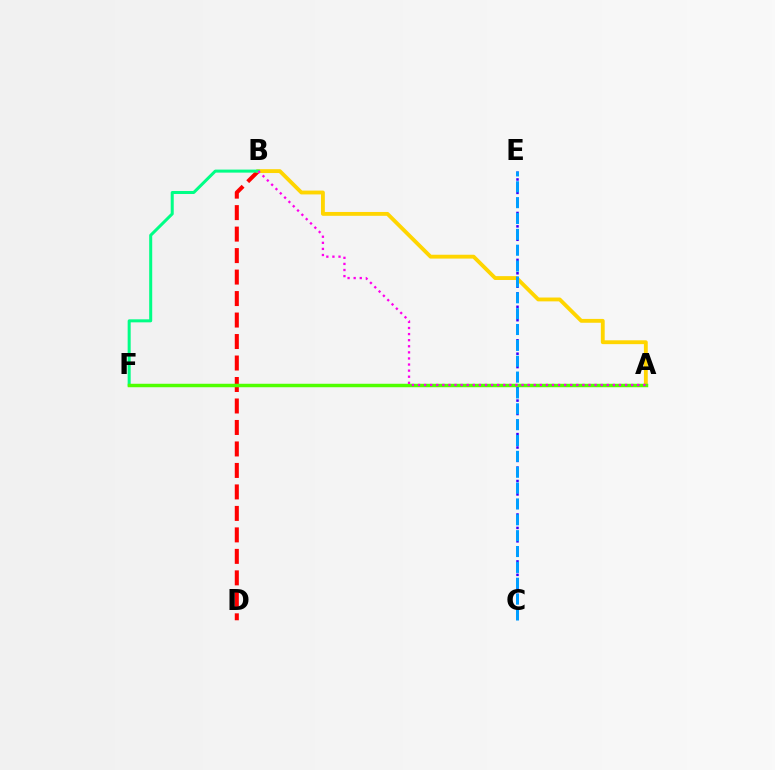{('B', 'D'): [{'color': '#ff0000', 'line_style': 'dashed', 'thickness': 2.92}], ('A', 'B'): [{'color': '#ffd500', 'line_style': 'solid', 'thickness': 2.77}, {'color': '#ff00ed', 'line_style': 'dotted', 'thickness': 1.65}], ('C', 'E'): [{'color': '#3700ff', 'line_style': 'dotted', 'thickness': 1.82}, {'color': '#009eff', 'line_style': 'dashed', 'thickness': 2.15}], ('B', 'F'): [{'color': '#00ff86', 'line_style': 'solid', 'thickness': 2.18}], ('A', 'F'): [{'color': '#4fff00', 'line_style': 'solid', 'thickness': 2.5}]}